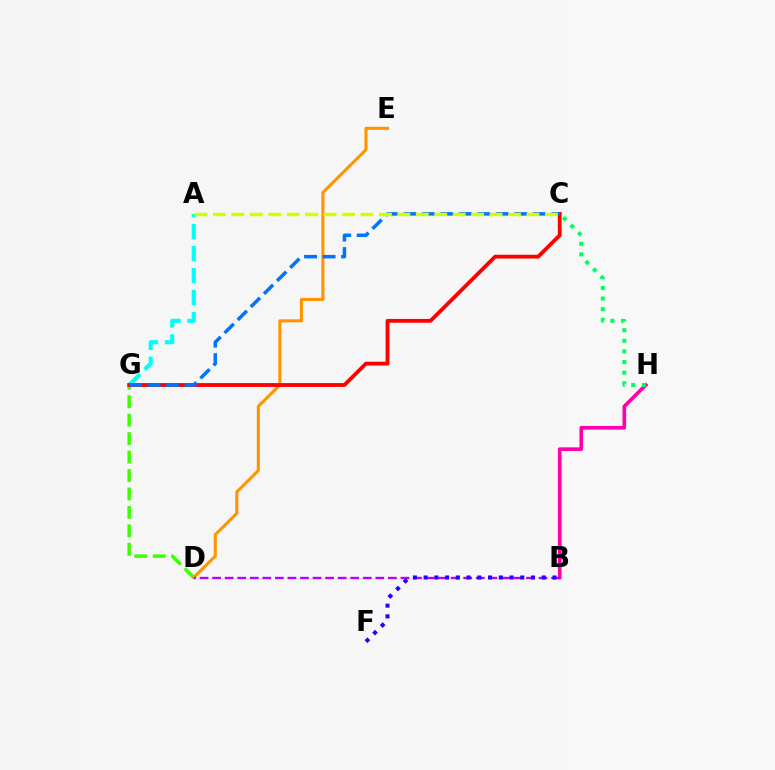{('D', 'G'): [{'color': '#3dff00', 'line_style': 'dashed', 'thickness': 2.51}], ('B', 'H'): [{'color': '#ff00ac', 'line_style': 'solid', 'thickness': 2.62}], ('D', 'E'): [{'color': '#ff9400', 'line_style': 'solid', 'thickness': 2.21}], ('A', 'G'): [{'color': '#00fff6', 'line_style': 'dashed', 'thickness': 2.98}], ('C', 'G'): [{'color': '#ff0000', 'line_style': 'solid', 'thickness': 2.74}, {'color': '#0074ff', 'line_style': 'dashed', 'thickness': 2.51}], ('C', 'H'): [{'color': '#00ff5c', 'line_style': 'dotted', 'thickness': 2.89}], ('B', 'D'): [{'color': '#b900ff', 'line_style': 'dashed', 'thickness': 1.71}], ('B', 'F'): [{'color': '#2500ff', 'line_style': 'dotted', 'thickness': 2.92}], ('A', 'C'): [{'color': '#d1ff00', 'line_style': 'dashed', 'thickness': 2.51}]}